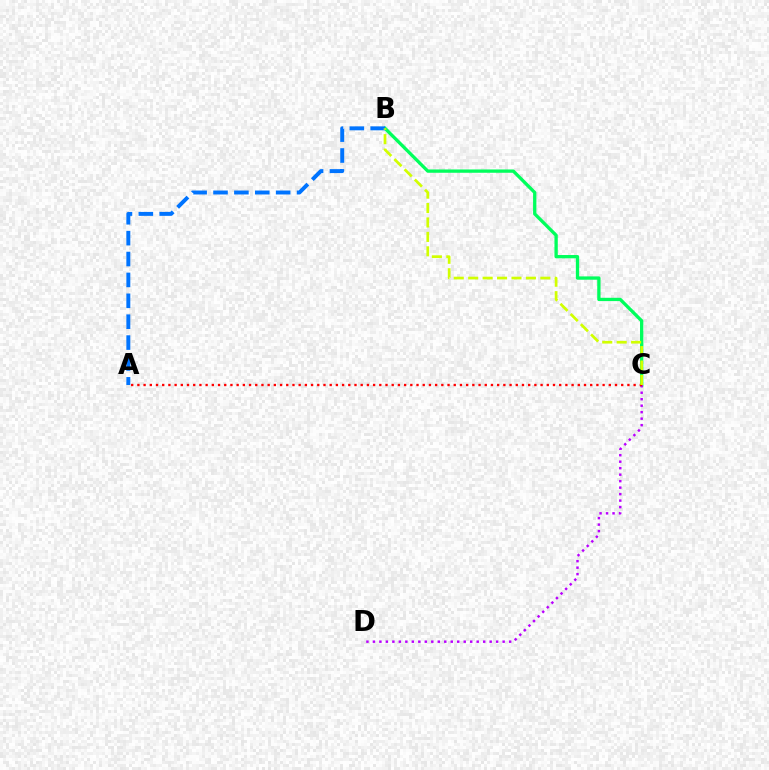{('B', 'C'): [{'color': '#00ff5c', 'line_style': 'solid', 'thickness': 2.38}, {'color': '#d1ff00', 'line_style': 'dashed', 'thickness': 1.96}], ('C', 'D'): [{'color': '#b900ff', 'line_style': 'dotted', 'thickness': 1.76}], ('A', 'B'): [{'color': '#0074ff', 'line_style': 'dashed', 'thickness': 2.84}], ('A', 'C'): [{'color': '#ff0000', 'line_style': 'dotted', 'thickness': 1.69}]}